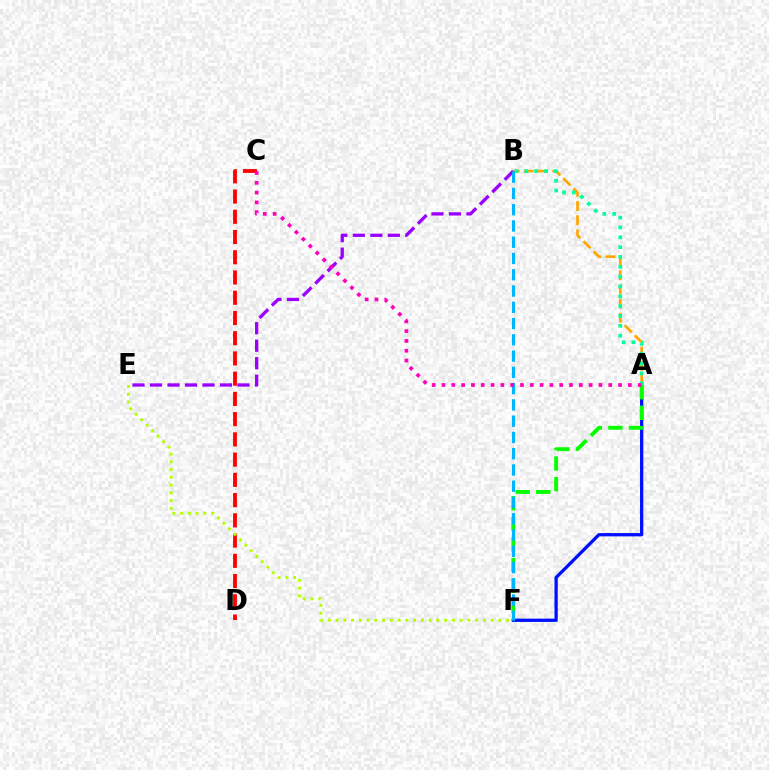{('A', 'B'): [{'color': '#ffa500', 'line_style': 'dashed', 'thickness': 1.93}, {'color': '#00ff9d', 'line_style': 'dotted', 'thickness': 2.67}], ('A', 'F'): [{'color': '#0010ff', 'line_style': 'solid', 'thickness': 2.37}, {'color': '#08ff00', 'line_style': 'dashed', 'thickness': 2.8}], ('C', 'D'): [{'color': '#ff0000', 'line_style': 'dashed', 'thickness': 2.75}], ('B', 'E'): [{'color': '#9b00ff', 'line_style': 'dashed', 'thickness': 2.38}], ('B', 'F'): [{'color': '#00b5ff', 'line_style': 'dashed', 'thickness': 2.21}], ('E', 'F'): [{'color': '#b3ff00', 'line_style': 'dotted', 'thickness': 2.11}], ('A', 'C'): [{'color': '#ff00bd', 'line_style': 'dotted', 'thickness': 2.67}]}